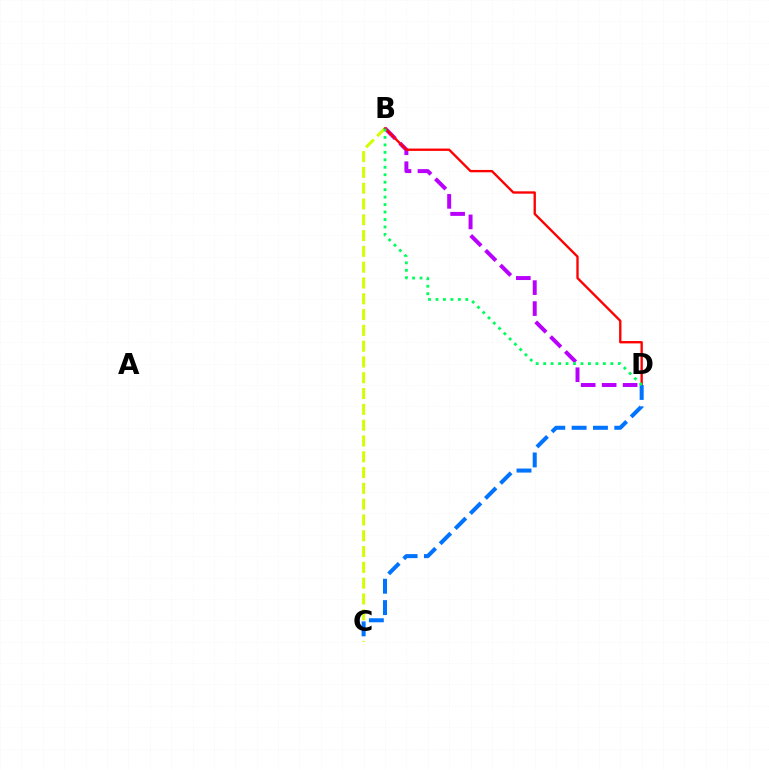{('B', 'D'): [{'color': '#b900ff', 'line_style': 'dashed', 'thickness': 2.85}, {'color': '#ff0000', 'line_style': 'solid', 'thickness': 1.69}, {'color': '#00ff5c', 'line_style': 'dotted', 'thickness': 2.03}], ('B', 'C'): [{'color': '#d1ff00', 'line_style': 'dashed', 'thickness': 2.15}], ('C', 'D'): [{'color': '#0074ff', 'line_style': 'dashed', 'thickness': 2.9}]}